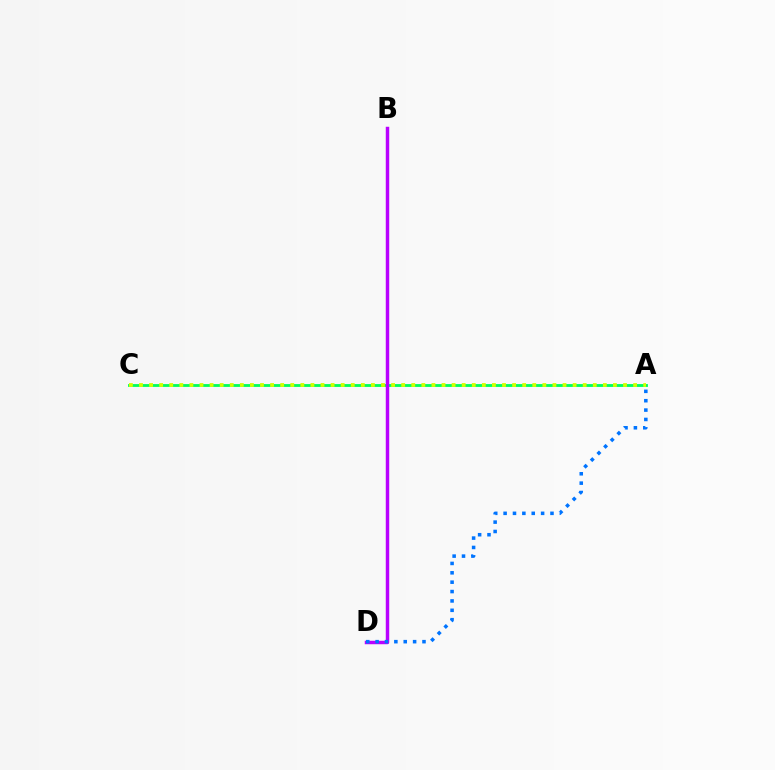{('B', 'D'): [{'color': '#ff0000', 'line_style': 'dotted', 'thickness': 1.97}, {'color': '#b900ff', 'line_style': 'solid', 'thickness': 2.49}], ('A', 'C'): [{'color': '#00ff5c', 'line_style': 'solid', 'thickness': 2.04}, {'color': '#d1ff00', 'line_style': 'dotted', 'thickness': 2.74}], ('A', 'D'): [{'color': '#0074ff', 'line_style': 'dotted', 'thickness': 2.55}]}